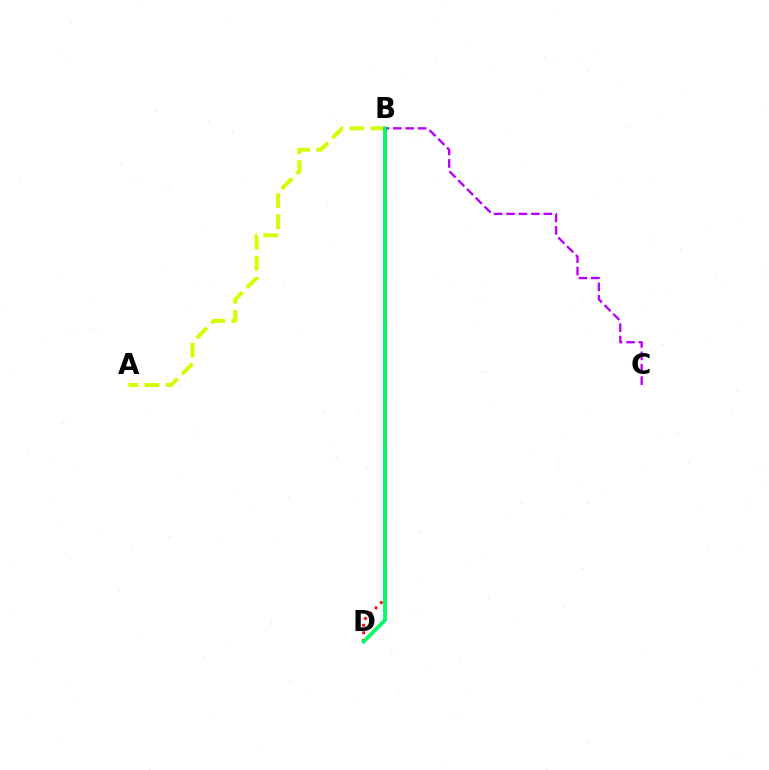{('A', 'B'): [{'color': '#d1ff00', 'line_style': 'dashed', 'thickness': 2.85}], ('B', 'C'): [{'color': '#b900ff', 'line_style': 'dashed', 'thickness': 1.68}], ('B', 'D'): [{'color': '#0074ff', 'line_style': 'solid', 'thickness': 2.23}, {'color': '#ff0000', 'line_style': 'dotted', 'thickness': 2.04}, {'color': '#00ff5c', 'line_style': 'solid', 'thickness': 2.5}]}